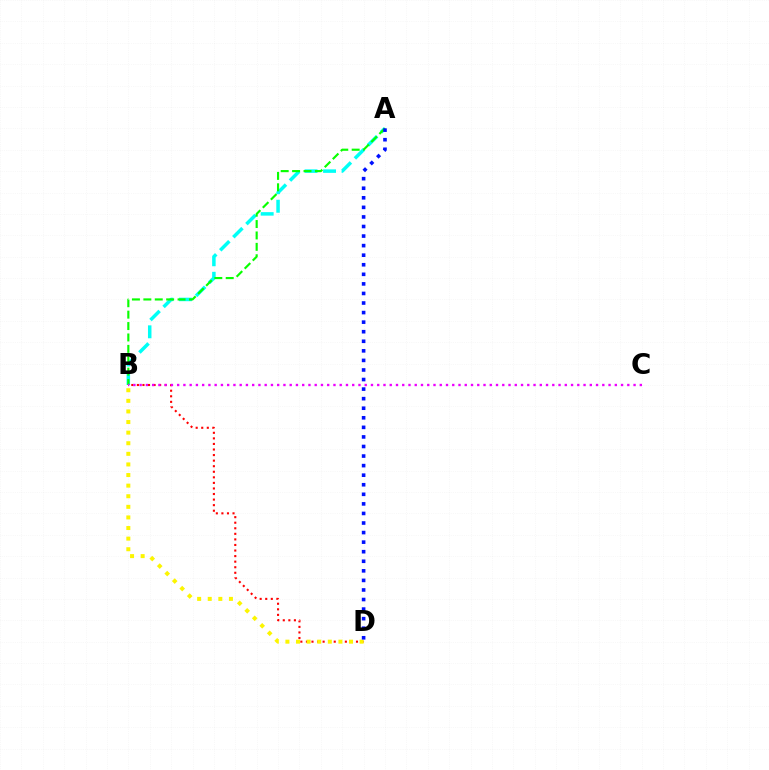{('B', 'D'): [{'color': '#ff0000', 'line_style': 'dotted', 'thickness': 1.51}, {'color': '#fcf500', 'line_style': 'dotted', 'thickness': 2.88}], ('A', 'B'): [{'color': '#00fff6', 'line_style': 'dashed', 'thickness': 2.52}, {'color': '#08ff00', 'line_style': 'dashed', 'thickness': 1.55}], ('B', 'C'): [{'color': '#ee00ff', 'line_style': 'dotted', 'thickness': 1.7}], ('A', 'D'): [{'color': '#0010ff', 'line_style': 'dotted', 'thickness': 2.6}]}